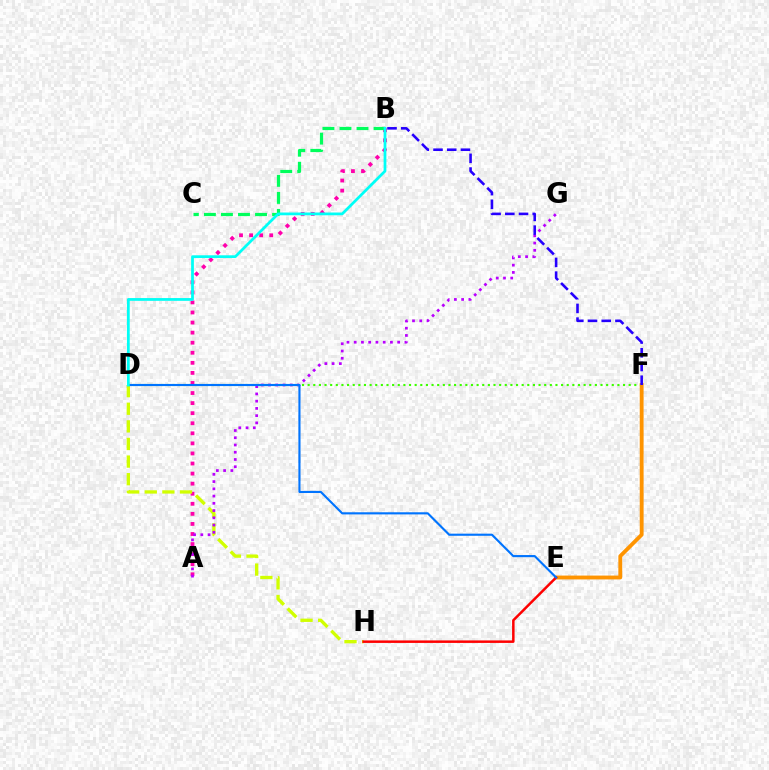{('D', 'F'): [{'color': '#3dff00', 'line_style': 'dotted', 'thickness': 1.53}], ('A', 'B'): [{'color': '#ff00ac', 'line_style': 'dotted', 'thickness': 2.74}], ('D', 'H'): [{'color': '#d1ff00', 'line_style': 'dashed', 'thickness': 2.39}], ('A', 'G'): [{'color': '#b900ff', 'line_style': 'dotted', 'thickness': 1.97}], ('E', 'F'): [{'color': '#ff9400', 'line_style': 'solid', 'thickness': 2.77}], ('E', 'H'): [{'color': '#ff0000', 'line_style': 'solid', 'thickness': 1.8}], ('B', 'C'): [{'color': '#00ff5c', 'line_style': 'dashed', 'thickness': 2.32}], ('D', 'E'): [{'color': '#0074ff', 'line_style': 'solid', 'thickness': 1.54}], ('B', 'F'): [{'color': '#2500ff', 'line_style': 'dashed', 'thickness': 1.86}], ('B', 'D'): [{'color': '#00fff6', 'line_style': 'solid', 'thickness': 1.98}]}